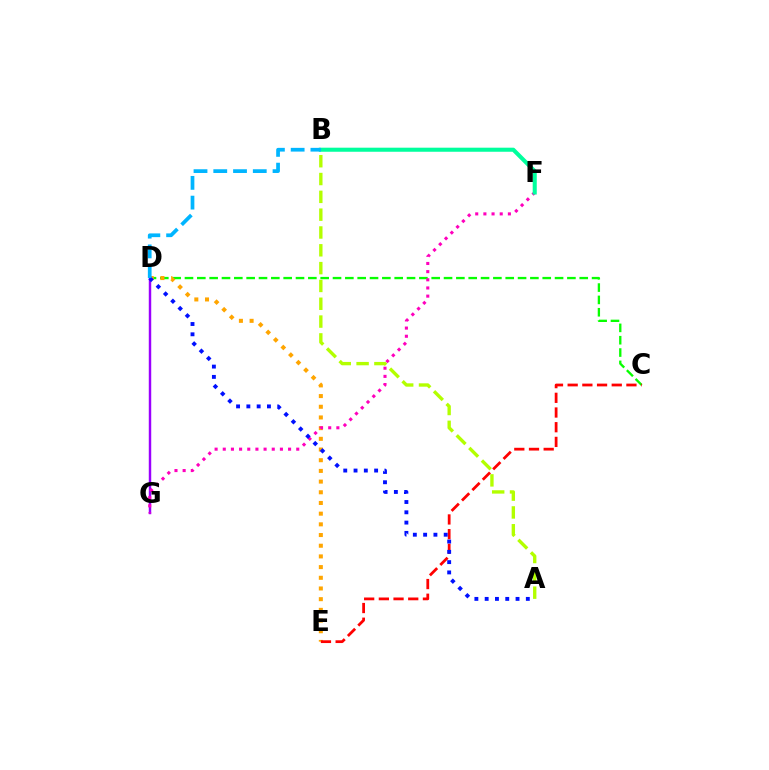{('C', 'D'): [{'color': '#08ff00', 'line_style': 'dashed', 'thickness': 1.68}], ('D', 'E'): [{'color': '#ffa500', 'line_style': 'dotted', 'thickness': 2.9}], ('D', 'G'): [{'color': '#9b00ff', 'line_style': 'solid', 'thickness': 1.77}], ('A', 'B'): [{'color': '#b3ff00', 'line_style': 'dashed', 'thickness': 2.42}], ('C', 'E'): [{'color': '#ff0000', 'line_style': 'dashed', 'thickness': 2.0}], ('F', 'G'): [{'color': '#ff00bd', 'line_style': 'dotted', 'thickness': 2.22}], ('A', 'D'): [{'color': '#0010ff', 'line_style': 'dotted', 'thickness': 2.8}], ('B', 'F'): [{'color': '#00ff9d', 'line_style': 'solid', 'thickness': 2.92}], ('B', 'D'): [{'color': '#00b5ff', 'line_style': 'dashed', 'thickness': 2.68}]}